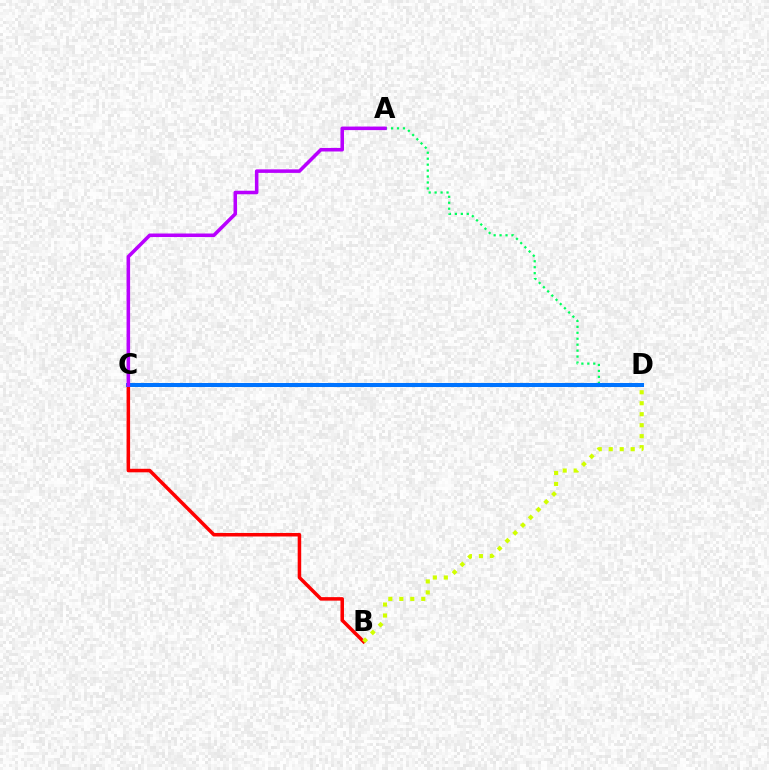{('B', 'C'): [{'color': '#ff0000', 'line_style': 'solid', 'thickness': 2.54}], ('A', 'D'): [{'color': '#00ff5c', 'line_style': 'dotted', 'thickness': 1.62}], ('C', 'D'): [{'color': '#0074ff', 'line_style': 'solid', 'thickness': 2.9}], ('A', 'C'): [{'color': '#b900ff', 'line_style': 'solid', 'thickness': 2.55}], ('B', 'D'): [{'color': '#d1ff00', 'line_style': 'dotted', 'thickness': 2.98}]}